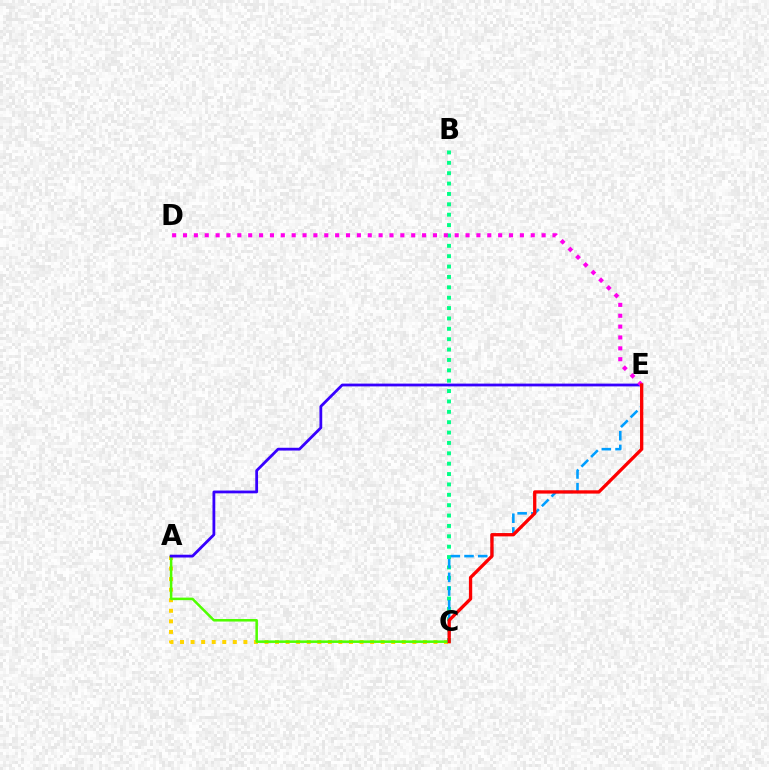{('A', 'C'): [{'color': '#ffd500', 'line_style': 'dotted', 'thickness': 2.87}, {'color': '#4fff00', 'line_style': 'solid', 'thickness': 1.82}], ('B', 'C'): [{'color': '#00ff86', 'line_style': 'dotted', 'thickness': 2.82}], ('C', 'E'): [{'color': '#009eff', 'line_style': 'dashed', 'thickness': 1.86}, {'color': '#ff0000', 'line_style': 'solid', 'thickness': 2.38}], ('A', 'E'): [{'color': '#3700ff', 'line_style': 'solid', 'thickness': 2.01}], ('D', 'E'): [{'color': '#ff00ed', 'line_style': 'dotted', 'thickness': 2.95}]}